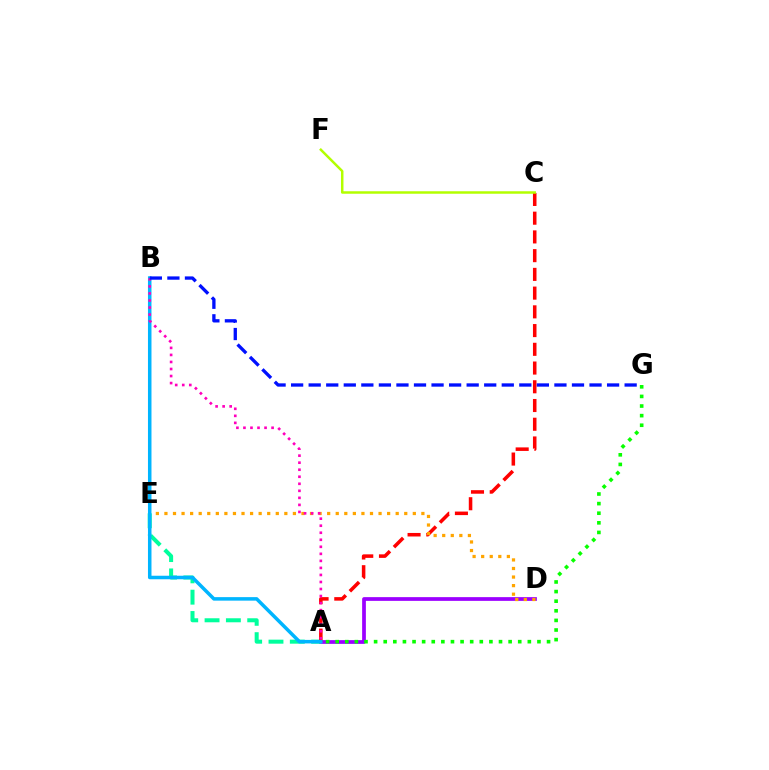{('A', 'D'): [{'color': '#9b00ff', 'line_style': 'solid', 'thickness': 2.69}], ('A', 'G'): [{'color': '#08ff00', 'line_style': 'dotted', 'thickness': 2.61}], ('A', 'E'): [{'color': '#00ff9d', 'line_style': 'dashed', 'thickness': 2.9}], ('A', 'C'): [{'color': '#ff0000', 'line_style': 'dashed', 'thickness': 2.54}], ('D', 'E'): [{'color': '#ffa500', 'line_style': 'dotted', 'thickness': 2.33}], ('A', 'B'): [{'color': '#00b5ff', 'line_style': 'solid', 'thickness': 2.53}, {'color': '#ff00bd', 'line_style': 'dotted', 'thickness': 1.91}], ('C', 'F'): [{'color': '#b3ff00', 'line_style': 'solid', 'thickness': 1.79}], ('B', 'G'): [{'color': '#0010ff', 'line_style': 'dashed', 'thickness': 2.38}]}